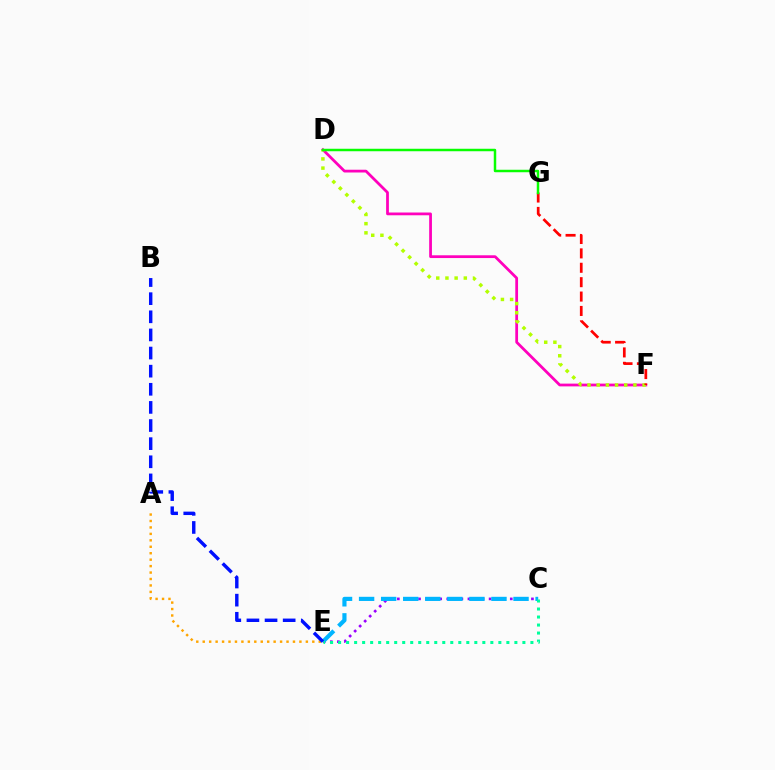{('C', 'E'): [{'color': '#9b00ff', 'line_style': 'dotted', 'thickness': 1.92}, {'color': '#00b5ff', 'line_style': 'dashed', 'thickness': 3.0}, {'color': '#00ff9d', 'line_style': 'dotted', 'thickness': 2.18}], ('D', 'F'): [{'color': '#ff00bd', 'line_style': 'solid', 'thickness': 1.99}, {'color': '#b3ff00', 'line_style': 'dotted', 'thickness': 2.5}], ('A', 'E'): [{'color': '#ffa500', 'line_style': 'dotted', 'thickness': 1.75}], ('F', 'G'): [{'color': '#ff0000', 'line_style': 'dashed', 'thickness': 1.96}], ('D', 'G'): [{'color': '#08ff00', 'line_style': 'solid', 'thickness': 1.78}], ('B', 'E'): [{'color': '#0010ff', 'line_style': 'dashed', 'thickness': 2.46}]}